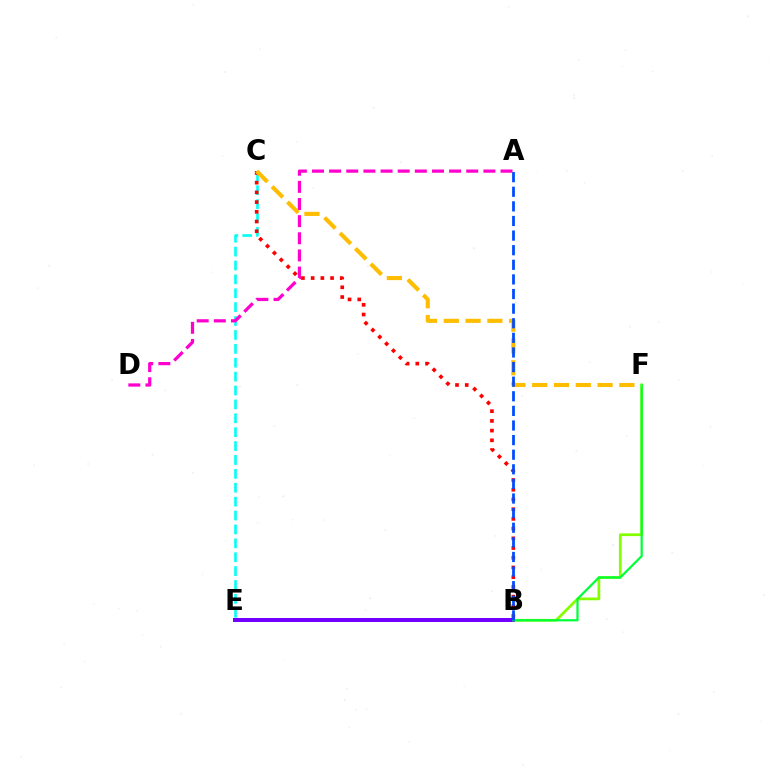{('B', 'F'): [{'color': '#84ff00', 'line_style': 'solid', 'thickness': 1.97}, {'color': '#00ff39', 'line_style': 'solid', 'thickness': 1.6}], ('B', 'E'): [{'color': '#7200ff', 'line_style': 'solid', 'thickness': 2.87}], ('C', 'E'): [{'color': '#00fff6', 'line_style': 'dashed', 'thickness': 1.89}], ('A', 'D'): [{'color': '#ff00cf', 'line_style': 'dashed', 'thickness': 2.33}], ('B', 'C'): [{'color': '#ff0000', 'line_style': 'dotted', 'thickness': 2.64}], ('C', 'F'): [{'color': '#ffbd00', 'line_style': 'dashed', 'thickness': 2.96}], ('A', 'B'): [{'color': '#004bff', 'line_style': 'dashed', 'thickness': 1.98}]}